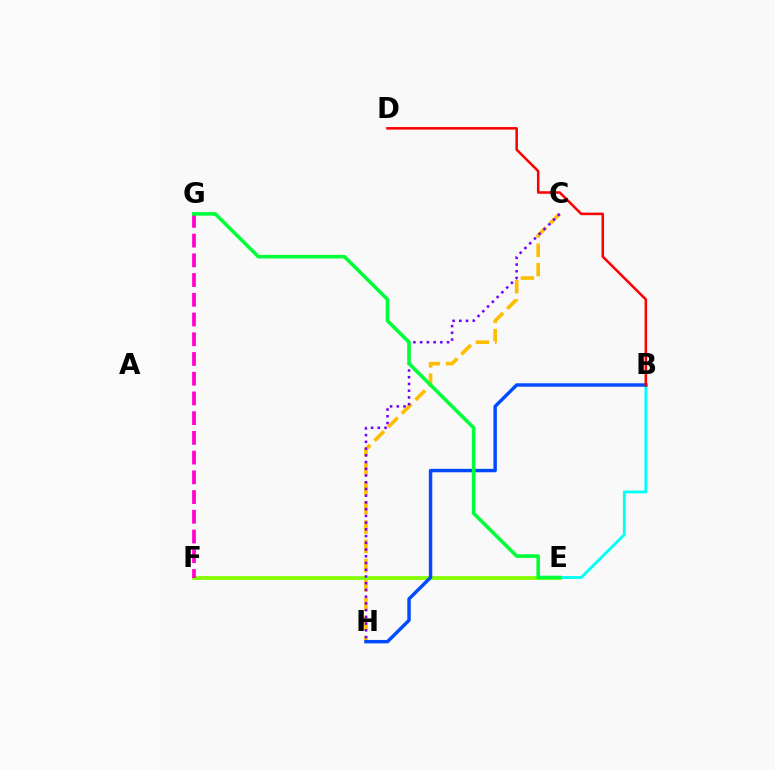{('C', 'H'): [{'color': '#ffbd00', 'line_style': 'dashed', 'thickness': 2.62}, {'color': '#7200ff', 'line_style': 'dotted', 'thickness': 1.83}], ('B', 'E'): [{'color': '#00fff6', 'line_style': 'solid', 'thickness': 2.05}], ('E', 'F'): [{'color': '#84ff00', 'line_style': 'solid', 'thickness': 2.7}], ('B', 'H'): [{'color': '#004bff', 'line_style': 'solid', 'thickness': 2.47}], ('F', 'G'): [{'color': '#ff00cf', 'line_style': 'dashed', 'thickness': 2.68}], ('E', 'G'): [{'color': '#00ff39', 'line_style': 'solid', 'thickness': 2.57}], ('B', 'D'): [{'color': '#ff0000', 'line_style': 'solid', 'thickness': 1.83}]}